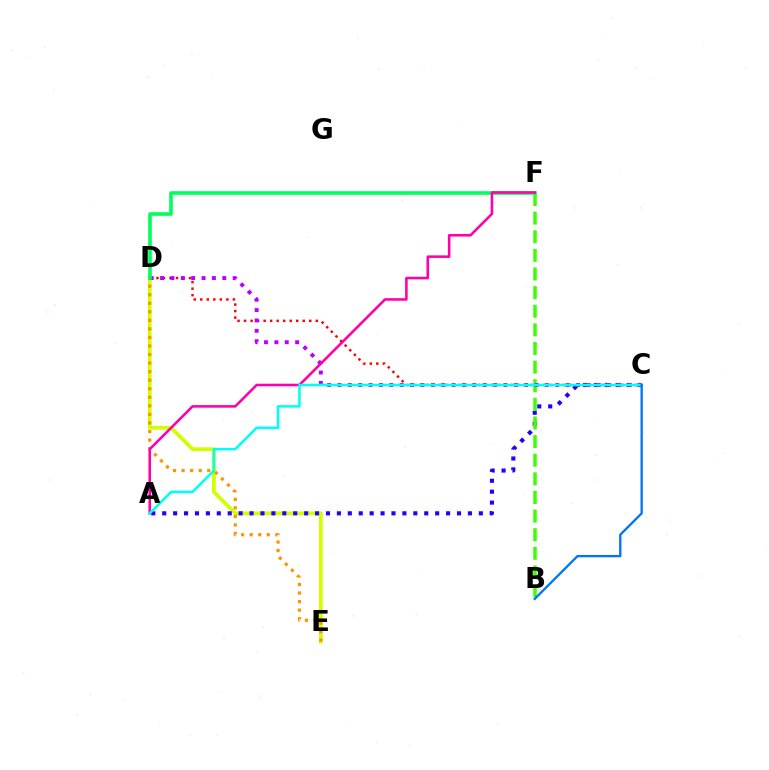{('D', 'E'): [{'color': '#d1ff00', 'line_style': 'solid', 'thickness': 2.71}, {'color': '#ff9400', 'line_style': 'dotted', 'thickness': 2.32}], ('A', 'C'): [{'color': '#2500ff', 'line_style': 'dotted', 'thickness': 2.97}, {'color': '#00fff6', 'line_style': 'solid', 'thickness': 1.83}], ('B', 'F'): [{'color': '#3dff00', 'line_style': 'dashed', 'thickness': 2.53}], ('C', 'D'): [{'color': '#ff0000', 'line_style': 'dotted', 'thickness': 1.77}, {'color': '#b900ff', 'line_style': 'dotted', 'thickness': 2.82}], ('D', 'F'): [{'color': '#00ff5c', 'line_style': 'solid', 'thickness': 2.61}], ('A', 'F'): [{'color': '#ff00ac', 'line_style': 'solid', 'thickness': 1.85}], ('B', 'C'): [{'color': '#0074ff', 'line_style': 'solid', 'thickness': 1.68}]}